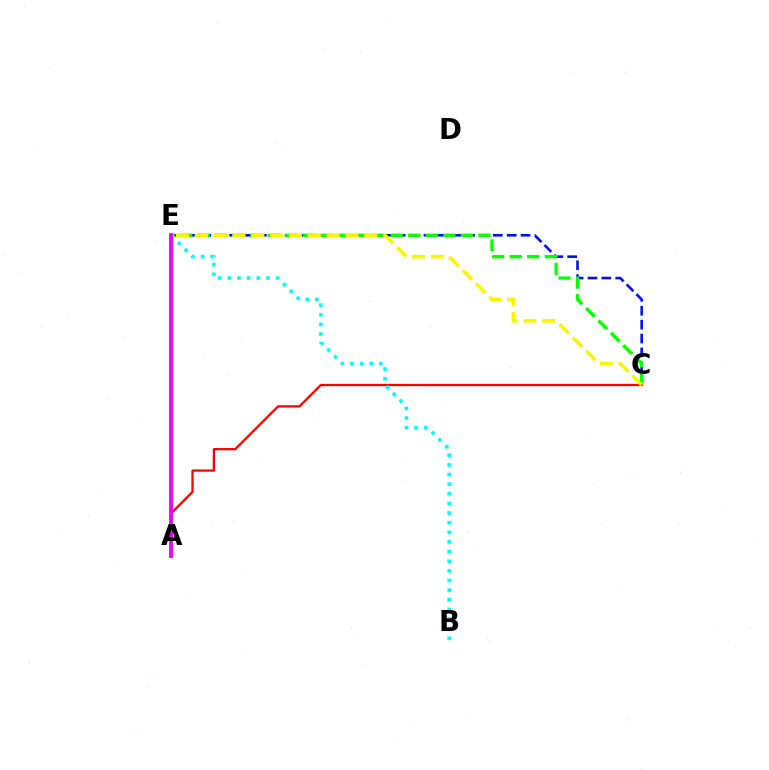{('C', 'E'): [{'color': '#0010ff', 'line_style': 'dashed', 'thickness': 1.89}, {'color': '#08ff00', 'line_style': 'dashed', 'thickness': 2.38}, {'color': '#fcf500', 'line_style': 'dashed', 'thickness': 2.56}], ('A', 'C'): [{'color': '#ff0000', 'line_style': 'solid', 'thickness': 1.63}], ('B', 'E'): [{'color': '#00fff6', 'line_style': 'dotted', 'thickness': 2.62}], ('A', 'E'): [{'color': '#ee00ff', 'line_style': 'solid', 'thickness': 2.77}]}